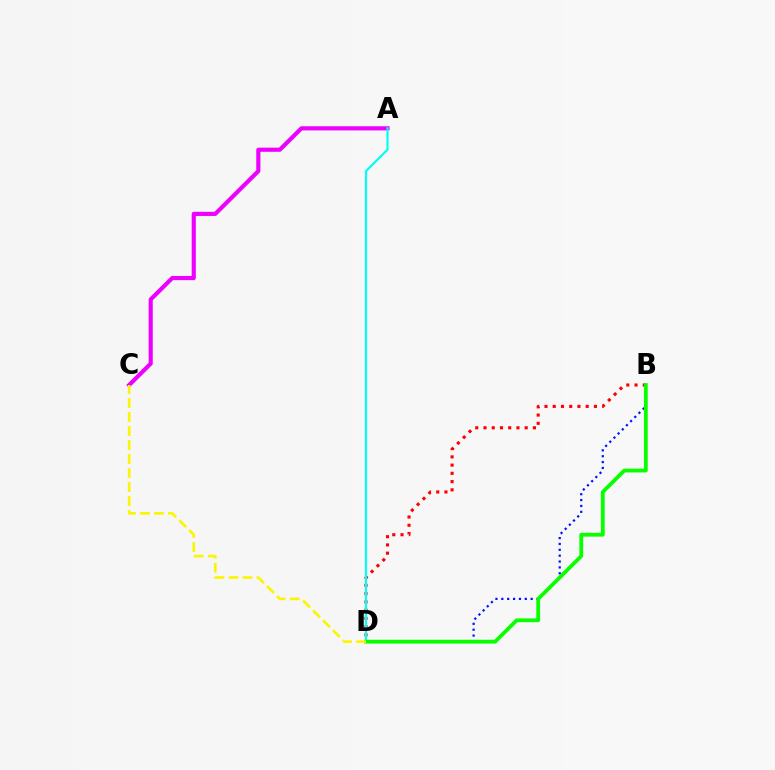{('A', 'C'): [{'color': '#ee00ff', 'line_style': 'solid', 'thickness': 2.98}], ('B', 'D'): [{'color': '#ff0000', 'line_style': 'dotted', 'thickness': 2.24}, {'color': '#0010ff', 'line_style': 'dotted', 'thickness': 1.59}, {'color': '#08ff00', 'line_style': 'solid', 'thickness': 2.73}], ('A', 'D'): [{'color': '#00fff6', 'line_style': 'solid', 'thickness': 1.57}], ('C', 'D'): [{'color': '#fcf500', 'line_style': 'dashed', 'thickness': 1.9}]}